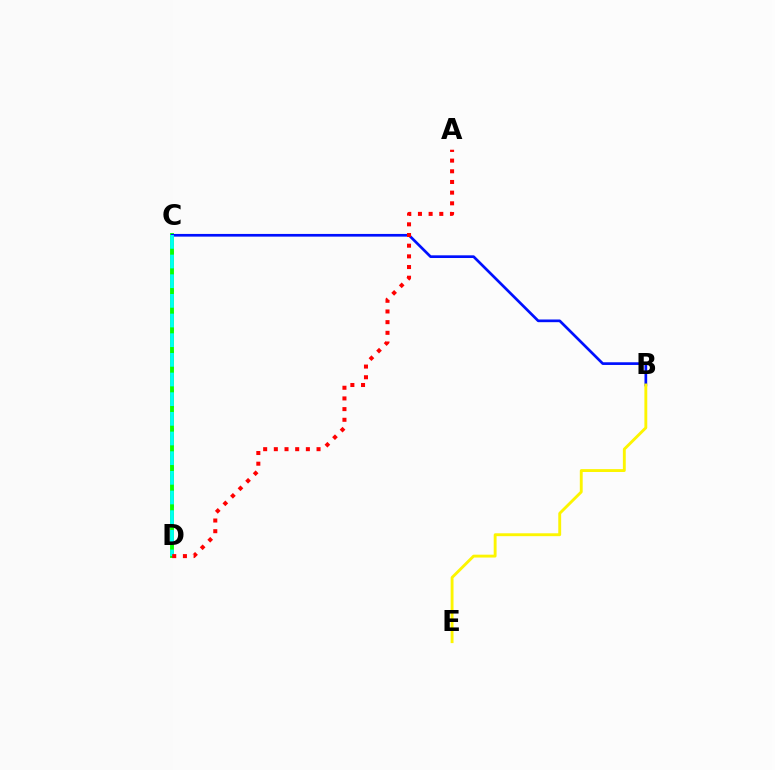{('C', 'D'): [{'color': '#ee00ff', 'line_style': 'dotted', 'thickness': 2.09}, {'color': '#08ff00', 'line_style': 'solid', 'thickness': 2.79}, {'color': '#00fff6', 'line_style': 'dashed', 'thickness': 2.67}], ('B', 'C'): [{'color': '#0010ff', 'line_style': 'solid', 'thickness': 1.94}], ('A', 'D'): [{'color': '#ff0000', 'line_style': 'dotted', 'thickness': 2.9}], ('B', 'E'): [{'color': '#fcf500', 'line_style': 'solid', 'thickness': 2.07}]}